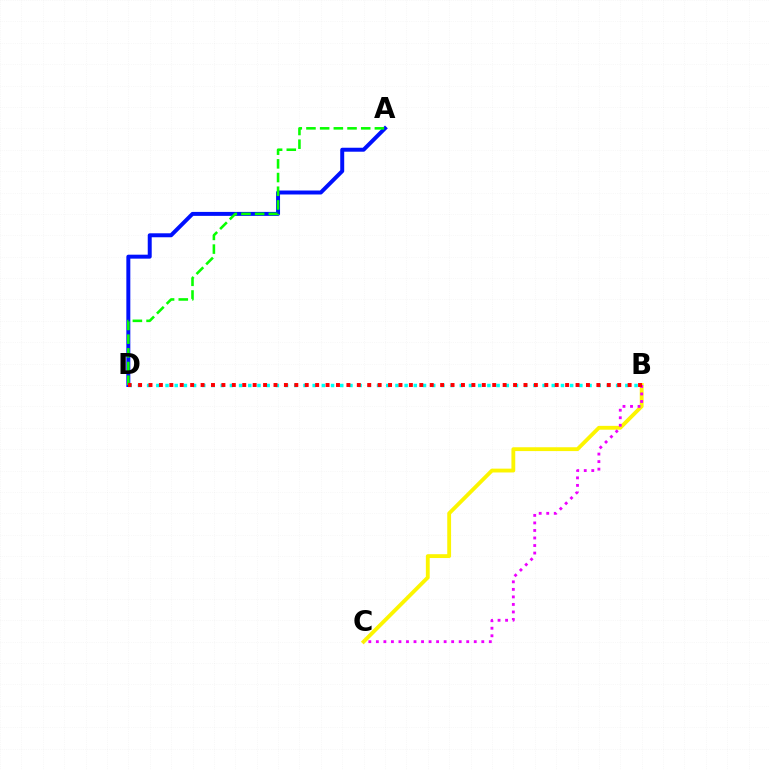{('B', 'C'): [{'color': '#fcf500', 'line_style': 'solid', 'thickness': 2.76}, {'color': '#ee00ff', 'line_style': 'dotted', 'thickness': 2.05}], ('B', 'D'): [{'color': '#00fff6', 'line_style': 'dotted', 'thickness': 2.5}, {'color': '#ff0000', 'line_style': 'dotted', 'thickness': 2.83}], ('A', 'D'): [{'color': '#0010ff', 'line_style': 'solid', 'thickness': 2.86}, {'color': '#08ff00', 'line_style': 'dashed', 'thickness': 1.86}]}